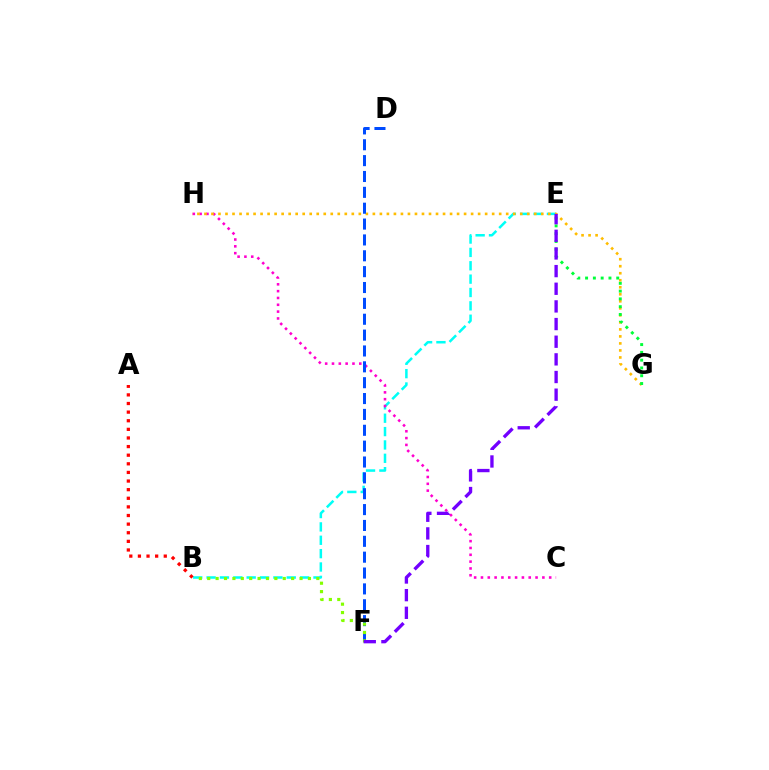{('B', 'E'): [{'color': '#00fff6', 'line_style': 'dashed', 'thickness': 1.82}], ('A', 'B'): [{'color': '#ff0000', 'line_style': 'dotted', 'thickness': 2.34}], ('C', 'H'): [{'color': '#ff00cf', 'line_style': 'dotted', 'thickness': 1.85}], ('G', 'H'): [{'color': '#ffbd00', 'line_style': 'dotted', 'thickness': 1.91}], ('D', 'F'): [{'color': '#004bff', 'line_style': 'dashed', 'thickness': 2.15}], ('B', 'F'): [{'color': '#84ff00', 'line_style': 'dotted', 'thickness': 2.28}], ('E', 'G'): [{'color': '#00ff39', 'line_style': 'dotted', 'thickness': 2.12}], ('E', 'F'): [{'color': '#7200ff', 'line_style': 'dashed', 'thickness': 2.4}]}